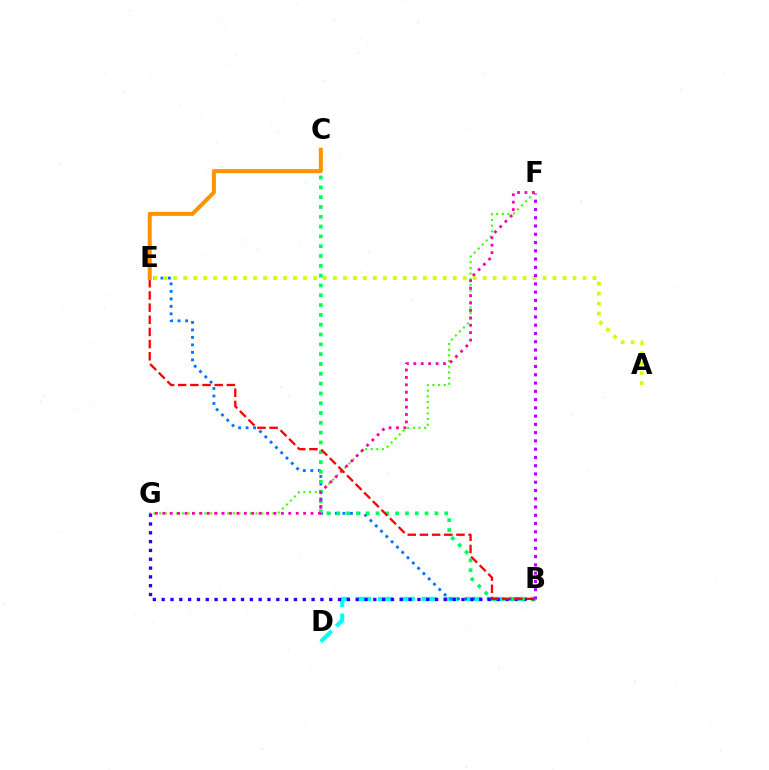{('B', 'D'): [{'color': '#00fff6', 'line_style': 'dashed', 'thickness': 2.96}], ('B', 'E'): [{'color': '#0074ff', 'line_style': 'dotted', 'thickness': 2.04}, {'color': '#ff0000', 'line_style': 'dashed', 'thickness': 1.65}], ('F', 'G'): [{'color': '#3dff00', 'line_style': 'dotted', 'thickness': 1.54}, {'color': '#ff00ac', 'line_style': 'dotted', 'thickness': 2.01}], ('A', 'E'): [{'color': '#d1ff00', 'line_style': 'dotted', 'thickness': 2.71}], ('B', 'G'): [{'color': '#2500ff', 'line_style': 'dotted', 'thickness': 2.4}], ('B', 'C'): [{'color': '#00ff5c', 'line_style': 'dotted', 'thickness': 2.67}], ('C', 'E'): [{'color': '#ff9400', 'line_style': 'solid', 'thickness': 2.89}], ('B', 'F'): [{'color': '#b900ff', 'line_style': 'dotted', 'thickness': 2.25}]}